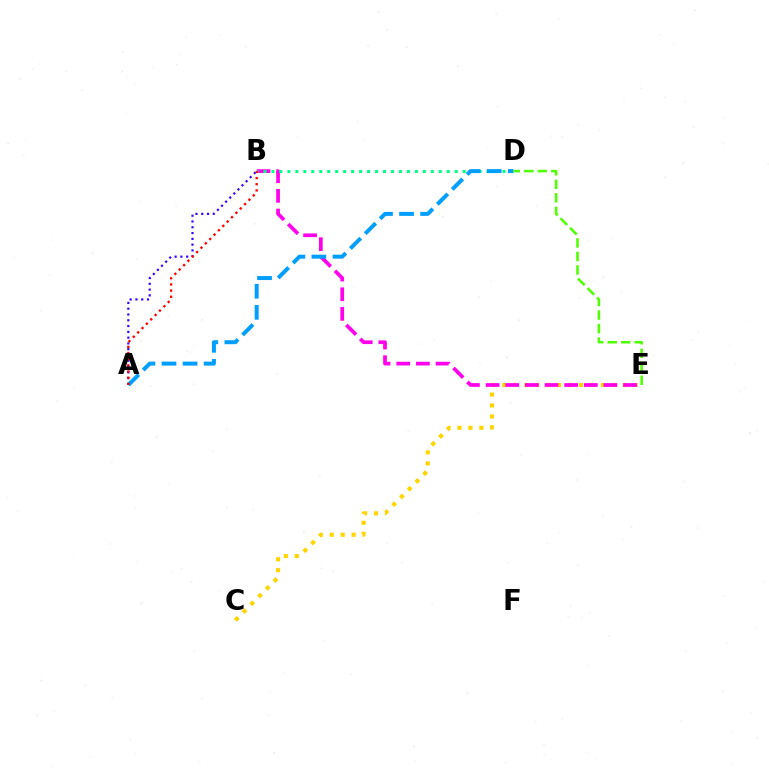{('C', 'E'): [{'color': '#ffd500', 'line_style': 'dotted', 'thickness': 2.98}], ('B', 'E'): [{'color': '#ff00ed', 'line_style': 'dashed', 'thickness': 2.67}], ('B', 'D'): [{'color': '#00ff86', 'line_style': 'dotted', 'thickness': 2.16}], ('A', 'B'): [{'color': '#3700ff', 'line_style': 'dotted', 'thickness': 1.57}, {'color': '#ff0000', 'line_style': 'dotted', 'thickness': 1.67}], ('A', 'D'): [{'color': '#009eff', 'line_style': 'dashed', 'thickness': 2.86}], ('D', 'E'): [{'color': '#4fff00', 'line_style': 'dashed', 'thickness': 1.83}]}